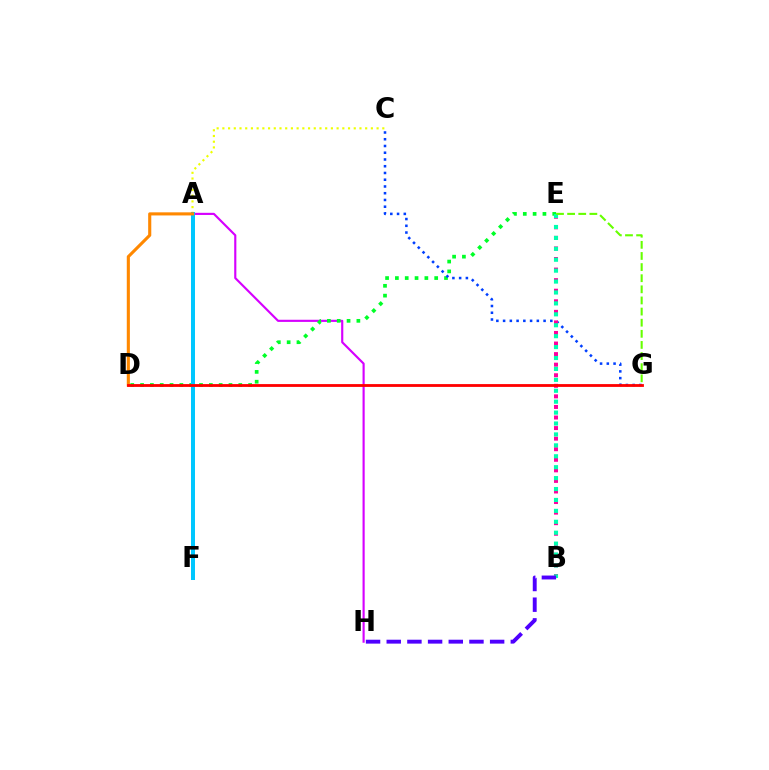{('A', 'H'): [{'color': '#d600ff', 'line_style': 'solid', 'thickness': 1.55}], ('A', 'C'): [{'color': '#eeff00', 'line_style': 'dotted', 'thickness': 1.55}], ('D', 'E'): [{'color': '#00ff27', 'line_style': 'dotted', 'thickness': 2.67}], ('A', 'F'): [{'color': '#00c7ff', 'line_style': 'solid', 'thickness': 2.88}], ('A', 'D'): [{'color': '#ff8800', 'line_style': 'solid', 'thickness': 2.24}], ('C', 'G'): [{'color': '#003fff', 'line_style': 'dotted', 'thickness': 1.83}], ('B', 'E'): [{'color': '#ff00a0', 'line_style': 'dotted', 'thickness': 2.87}, {'color': '#00ffaf', 'line_style': 'dotted', 'thickness': 2.97}], ('E', 'G'): [{'color': '#66ff00', 'line_style': 'dashed', 'thickness': 1.51}], ('B', 'H'): [{'color': '#4f00ff', 'line_style': 'dashed', 'thickness': 2.81}], ('D', 'G'): [{'color': '#ff0000', 'line_style': 'solid', 'thickness': 2.03}]}